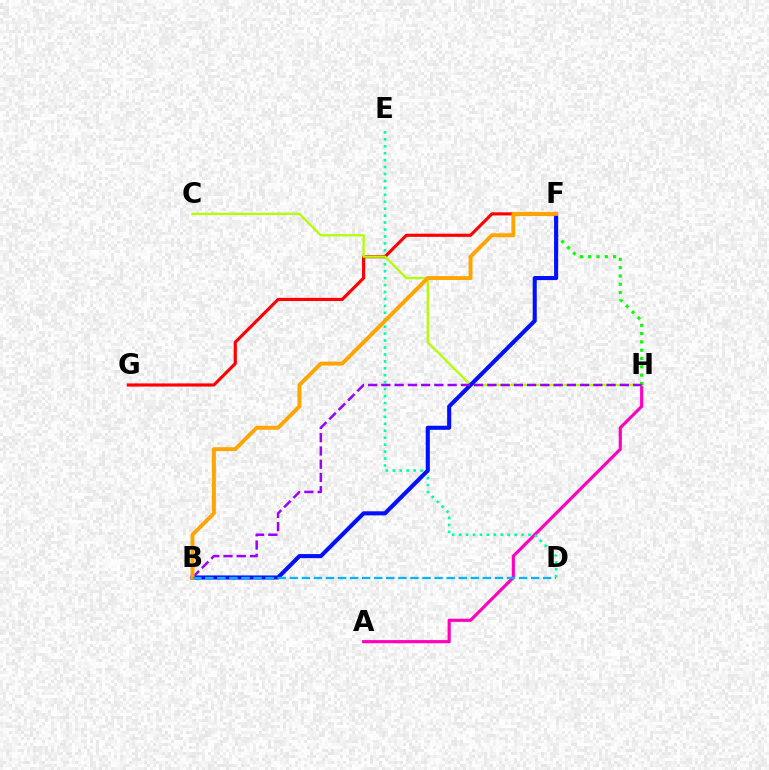{('A', 'H'): [{'color': '#ff00bd', 'line_style': 'solid', 'thickness': 2.27}], ('D', 'E'): [{'color': '#00ff9d', 'line_style': 'dotted', 'thickness': 1.89}], ('F', 'G'): [{'color': '#ff0000', 'line_style': 'solid', 'thickness': 2.26}], ('C', 'H'): [{'color': '#b3ff00', 'line_style': 'solid', 'thickness': 1.64}], ('F', 'H'): [{'color': '#08ff00', 'line_style': 'dotted', 'thickness': 2.26}], ('B', 'F'): [{'color': '#0010ff', 'line_style': 'solid', 'thickness': 2.94}, {'color': '#ffa500', 'line_style': 'solid', 'thickness': 2.83}], ('B', 'H'): [{'color': '#9b00ff', 'line_style': 'dashed', 'thickness': 1.8}], ('B', 'D'): [{'color': '#00b5ff', 'line_style': 'dashed', 'thickness': 1.64}]}